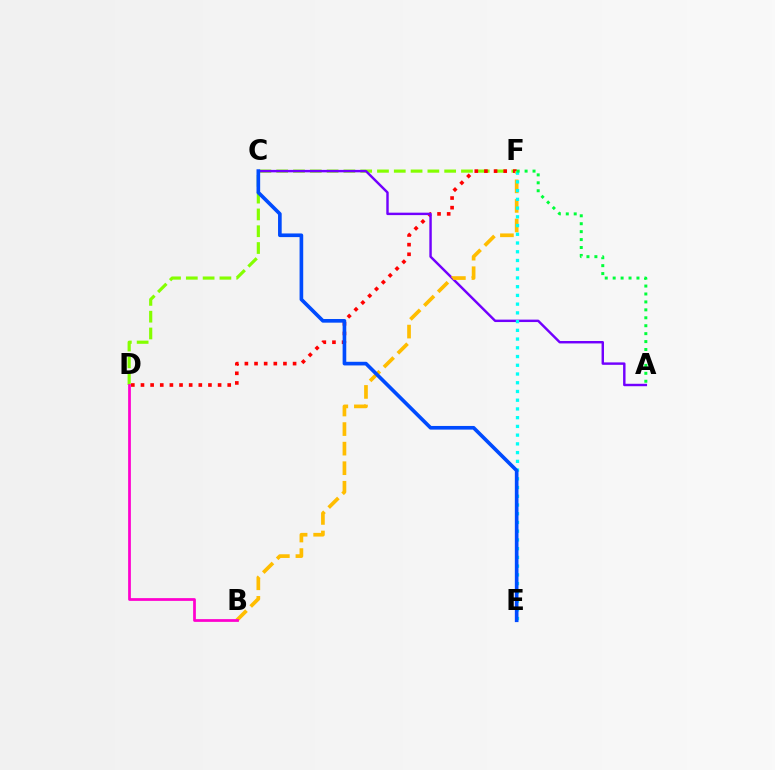{('D', 'F'): [{'color': '#84ff00', 'line_style': 'dashed', 'thickness': 2.28}, {'color': '#ff0000', 'line_style': 'dotted', 'thickness': 2.62}], ('A', 'C'): [{'color': '#7200ff', 'line_style': 'solid', 'thickness': 1.75}], ('B', 'F'): [{'color': '#ffbd00', 'line_style': 'dashed', 'thickness': 2.66}], ('B', 'D'): [{'color': '#ff00cf', 'line_style': 'solid', 'thickness': 1.98}], ('E', 'F'): [{'color': '#00fff6', 'line_style': 'dotted', 'thickness': 2.37}], ('C', 'E'): [{'color': '#004bff', 'line_style': 'solid', 'thickness': 2.63}], ('A', 'F'): [{'color': '#00ff39', 'line_style': 'dotted', 'thickness': 2.16}]}